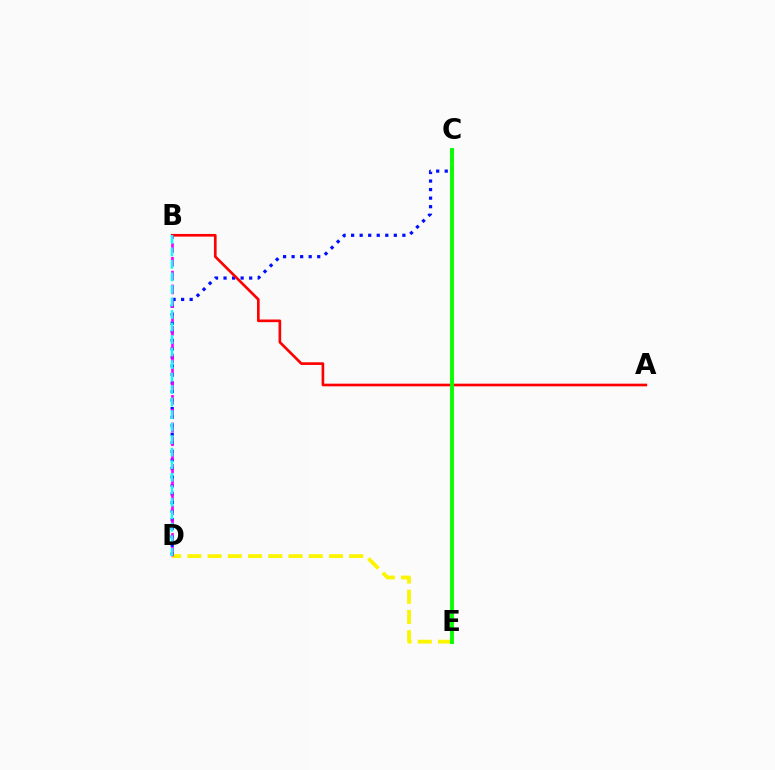{('C', 'D'): [{'color': '#0010ff', 'line_style': 'dotted', 'thickness': 2.32}], ('D', 'E'): [{'color': '#fcf500', 'line_style': 'dashed', 'thickness': 2.75}], ('A', 'B'): [{'color': '#ff0000', 'line_style': 'solid', 'thickness': 1.92}], ('B', 'D'): [{'color': '#ee00ff', 'line_style': 'dashed', 'thickness': 1.88}, {'color': '#00fff6', 'line_style': 'dashed', 'thickness': 1.7}], ('C', 'E'): [{'color': '#08ff00', 'line_style': 'solid', 'thickness': 2.8}]}